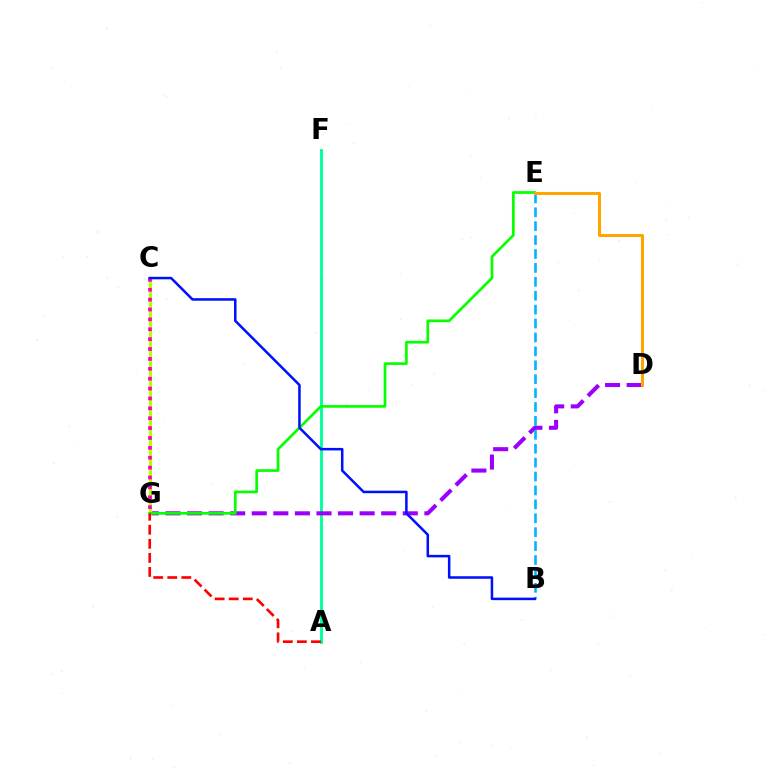{('A', 'F'): [{'color': '#00ff9d', 'line_style': 'solid', 'thickness': 2.08}], ('D', 'G'): [{'color': '#9b00ff', 'line_style': 'dashed', 'thickness': 2.93}], ('C', 'G'): [{'color': '#b3ff00', 'line_style': 'solid', 'thickness': 2.25}, {'color': '#ff00bd', 'line_style': 'dotted', 'thickness': 2.69}], ('B', 'E'): [{'color': '#00b5ff', 'line_style': 'dashed', 'thickness': 1.89}], ('E', 'G'): [{'color': '#08ff00', 'line_style': 'solid', 'thickness': 1.94}], ('A', 'G'): [{'color': '#ff0000', 'line_style': 'dashed', 'thickness': 1.91}], ('D', 'E'): [{'color': '#ffa500', 'line_style': 'solid', 'thickness': 2.18}], ('B', 'C'): [{'color': '#0010ff', 'line_style': 'solid', 'thickness': 1.82}]}